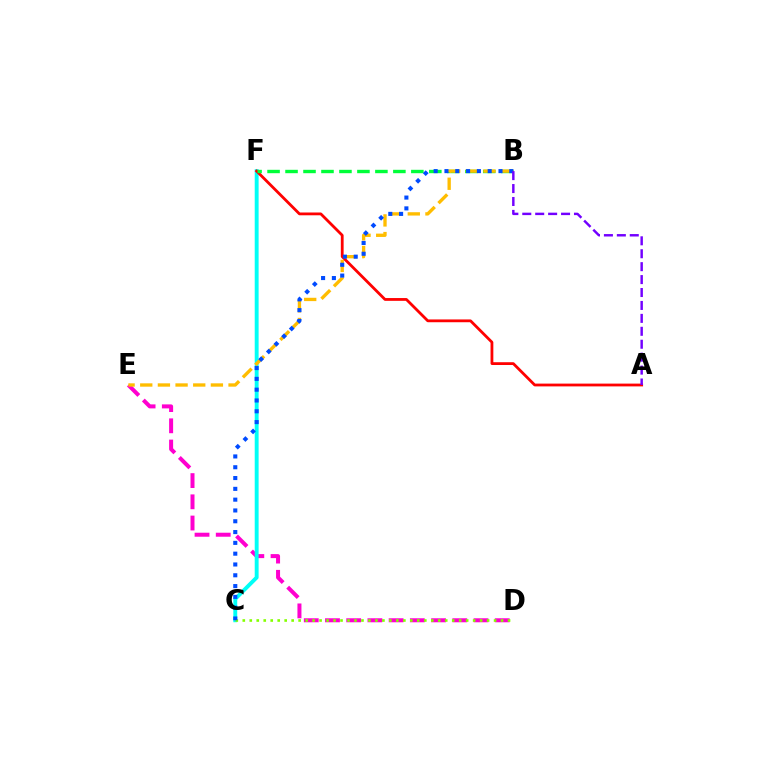{('D', 'E'): [{'color': '#ff00cf', 'line_style': 'dashed', 'thickness': 2.88}], ('C', 'F'): [{'color': '#00fff6', 'line_style': 'solid', 'thickness': 2.8}], ('A', 'F'): [{'color': '#ff0000', 'line_style': 'solid', 'thickness': 2.01}], ('B', 'F'): [{'color': '#00ff39', 'line_style': 'dashed', 'thickness': 2.44}], ('B', 'E'): [{'color': '#ffbd00', 'line_style': 'dashed', 'thickness': 2.4}], ('C', 'D'): [{'color': '#84ff00', 'line_style': 'dotted', 'thickness': 1.9}], ('B', 'C'): [{'color': '#004bff', 'line_style': 'dotted', 'thickness': 2.94}], ('A', 'B'): [{'color': '#7200ff', 'line_style': 'dashed', 'thickness': 1.76}]}